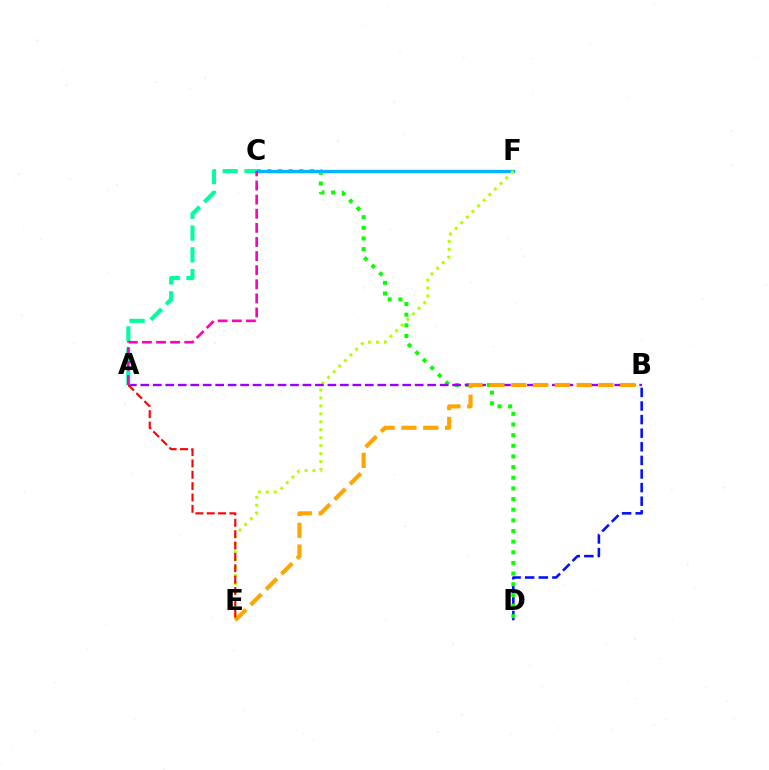{('B', 'D'): [{'color': '#0010ff', 'line_style': 'dashed', 'thickness': 1.85}], ('C', 'D'): [{'color': '#08ff00', 'line_style': 'dotted', 'thickness': 2.89}], ('C', 'F'): [{'color': '#00b5ff', 'line_style': 'solid', 'thickness': 2.39}], ('E', 'F'): [{'color': '#b3ff00', 'line_style': 'dotted', 'thickness': 2.16}], ('A', 'B'): [{'color': '#9b00ff', 'line_style': 'dashed', 'thickness': 1.69}], ('B', 'E'): [{'color': '#ffa500', 'line_style': 'dashed', 'thickness': 2.96}], ('A', 'C'): [{'color': '#00ff9d', 'line_style': 'dashed', 'thickness': 2.96}, {'color': '#ff00bd', 'line_style': 'dashed', 'thickness': 1.92}], ('A', 'E'): [{'color': '#ff0000', 'line_style': 'dashed', 'thickness': 1.54}]}